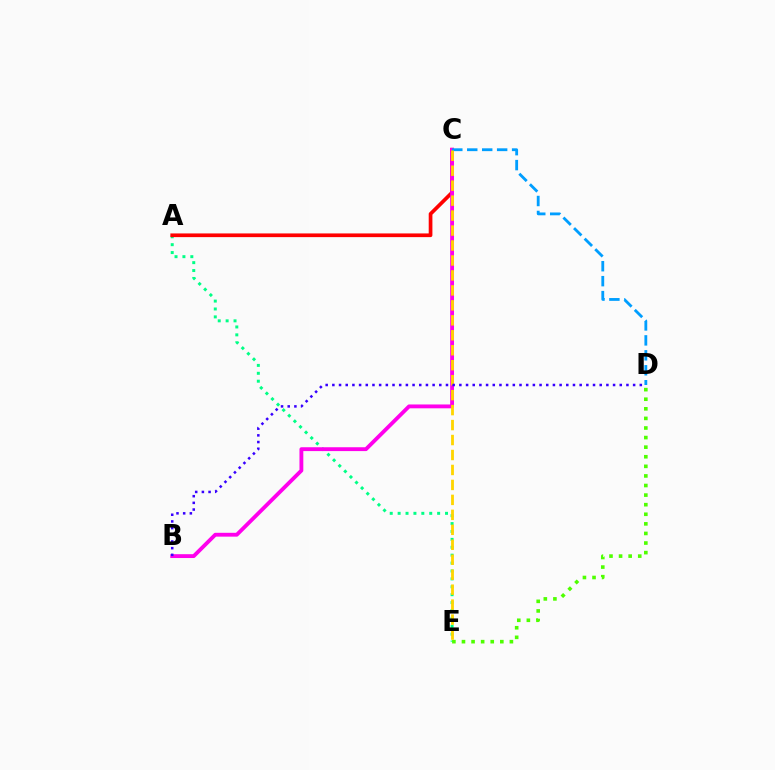{('A', 'E'): [{'color': '#00ff86', 'line_style': 'dotted', 'thickness': 2.15}], ('D', 'E'): [{'color': '#4fff00', 'line_style': 'dotted', 'thickness': 2.6}], ('A', 'C'): [{'color': '#ff0000', 'line_style': 'solid', 'thickness': 2.66}], ('B', 'C'): [{'color': '#ff00ed', 'line_style': 'solid', 'thickness': 2.77}], ('C', 'D'): [{'color': '#009eff', 'line_style': 'dashed', 'thickness': 2.03}], ('C', 'E'): [{'color': '#ffd500', 'line_style': 'dashed', 'thickness': 2.03}], ('B', 'D'): [{'color': '#3700ff', 'line_style': 'dotted', 'thickness': 1.82}]}